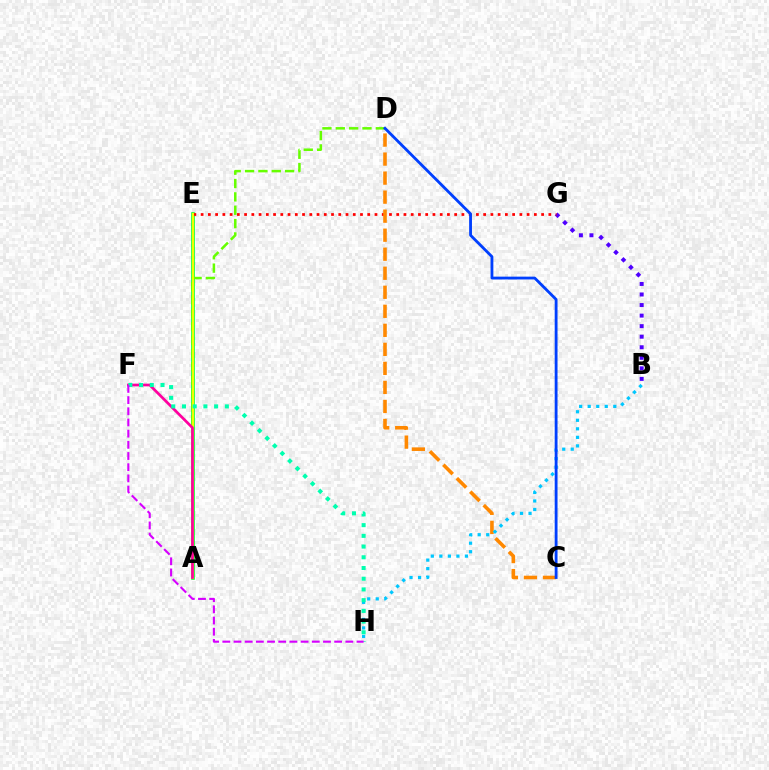{('B', 'G'): [{'color': '#4f00ff', 'line_style': 'dotted', 'thickness': 2.87}], ('A', 'E'): [{'color': '#00ff27', 'line_style': 'solid', 'thickness': 2.56}, {'color': '#eeff00', 'line_style': 'solid', 'thickness': 1.5}], ('E', 'G'): [{'color': '#ff0000', 'line_style': 'dotted', 'thickness': 1.97}], ('A', 'D'): [{'color': '#66ff00', 'line_style': 'dashed', 'thickness': 1.81}], ('A', 'F'): [{'color': '#ff00a0', 'line_style': 'solid', 'thickness': 1.95}], ('C', 'D'): [{'color': '#ff8800', 'line_style': 'dashed', 'thickness': 2.58}, {'color': '#003fff', 'line_style': 'solid', 'thickness': 2.03}], ('B', 'H'): [{'color': '#00c7ff', 'line_style': 'dotted', 'thickness': 2.32}], ('F', 'H'): [{'color': '#00ffaf', 'line_style': 'dotted', 'thickness': 2.91}, {'color': '#d600ff', 'line_style': 'dashed', 'thickness': 1.52}]}